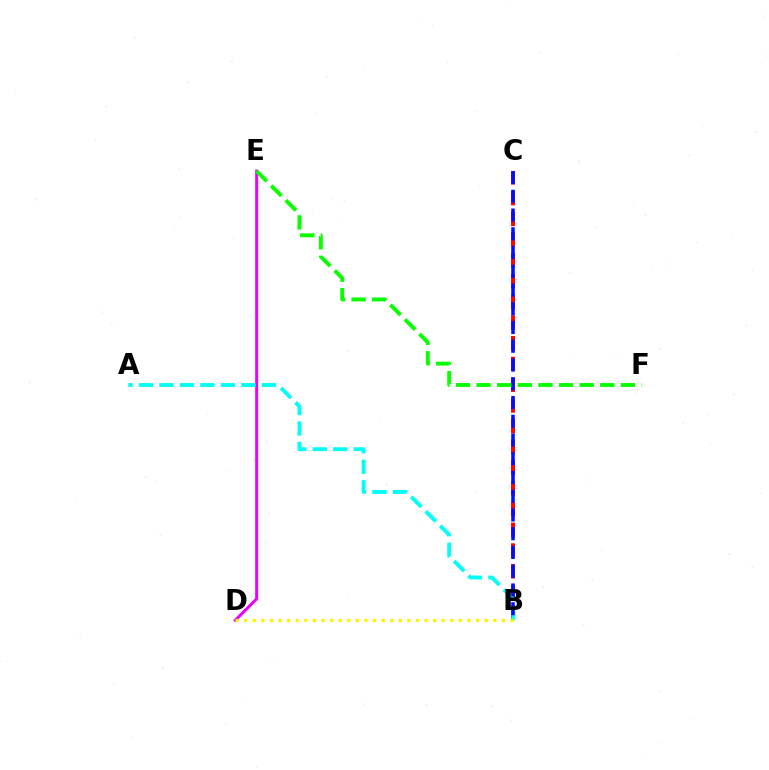{('B', 'C'): [{'color': '#ff0000', 'line_style': 'dashed', 'thickness': 2.82}, {'color': '#0010ff', 'line_style': 'dashed', 'thickness': 2.55}], ('D', 'E'): [{'color': '#ee00ff', 'line_style': 'solid', 'thickness': 2.15}], ('A', 'B'): [{'color': '#00fff6', 'line_style': 'dashed', 'thickness': 2.78}], ('E', 'F'): [{'color': '#08ff00', 'line_style': 'dashed', 'thickness': 2.8}], ('B', 'D'): [{'color': '#fcf500', 'line_style': 'dotted', 'thickness': 2.33}]}